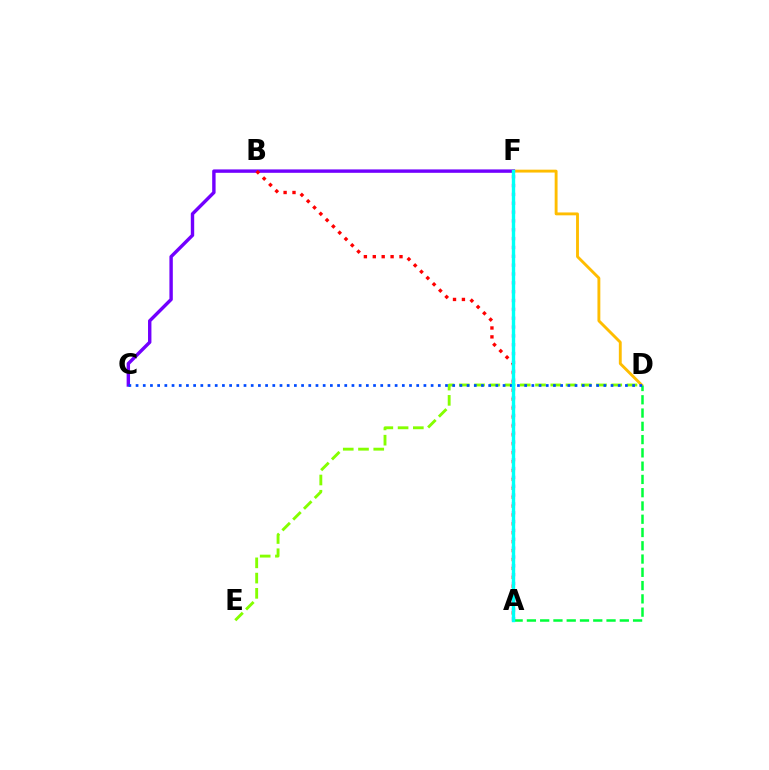{('D', 'E'): [{'color': '#84ff00', 'line_style': 'dashed', 'thickness': 2.07}], ('D', 'F'): [{'color': '#ffbd00', 'line_style': 'solid', 'thickness': 2.07}], ('A', 'F'): [{'color': '#ff00cf', 'line_style': 'dotted', 'thickness': 2.4}, {'color': '#00fff6', 'line_style': 'solid', 'thickness': 2.44}], ('C', 'F'): [{'color': '#7200ff', 'line_style': 'solid', 'thickness': 2.45}], ('A', 'B'): [{'color': '#ff0000', 'line_style': 'dotted', 'thickness': 2.42}], ('A', 'D'): [{'color': '#00ff39', 'line_style': 'dashed', 'thickness': 1.8}], ('C', 'D'): [{'color': '#004bff', 'line_style': 'dotted', 'thickness': 1.96}]}